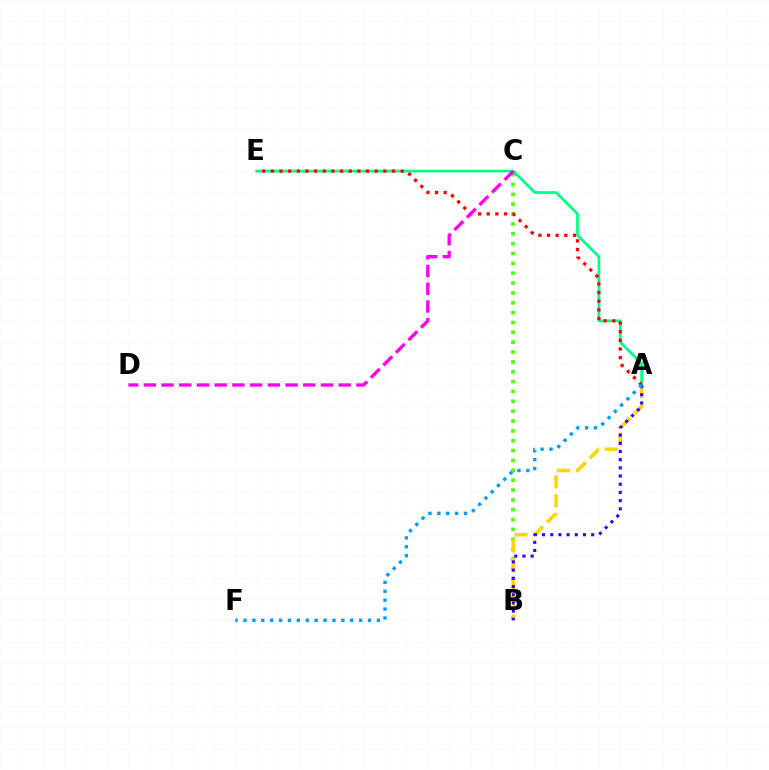{('B', 'C'): [{'color': '#4fff00', 'line_style': 'dotted', 'thickness': 2.68}], ('A', 'B'): [{'color': '#ffd500', 'line_style': 'dashed', 'thickness': 2.56}, {'color': '#3700ff', 'line_style': 'dotted', 'thickness': 2.23}], ('A', 'E'): [{'color': '#00ff86', 'line_style': 'solid', 'thickness': 1.97}, {'color': '#ff0000', 'line_style': 'dotted', 'thickness': 2.35}], ('C', 'D'): [{'color': '#ff00ed', 'line_style': 'dashed', 'thickness': 2.41}], ('A', 'F'): [{'color': '#009eff', 'line_style': 'dotted', 'thickness': 2.42}]}